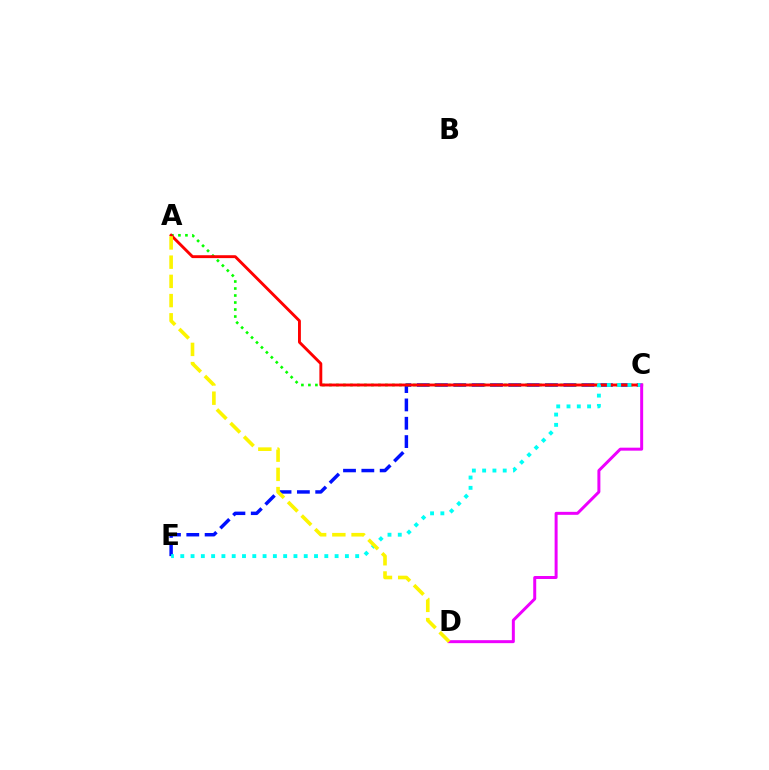{('C', 'E'): [{'color': '#0010ff', 'line_style': 'dashed', 'thickness': 2.49}, {'color': '#00fff6', 'line_style': 'dotted', 'thickness': 2.8}], ('A', 'C'): [{'color': '#08ff00', 'line_style': 'dotted', 'thickness': 1.9}, {'color': '#ff0000', 'line_style': 'solid', 'thickness': 2.08}], ('C', 'D'): [{'color': '#ee00ff', 'line_style': 'solid', 'thickness': 2.15}], ('A', 'D'): [{'color': '#fcf500', 'line_style': 'dashed', 'thickness': 2.61}]}